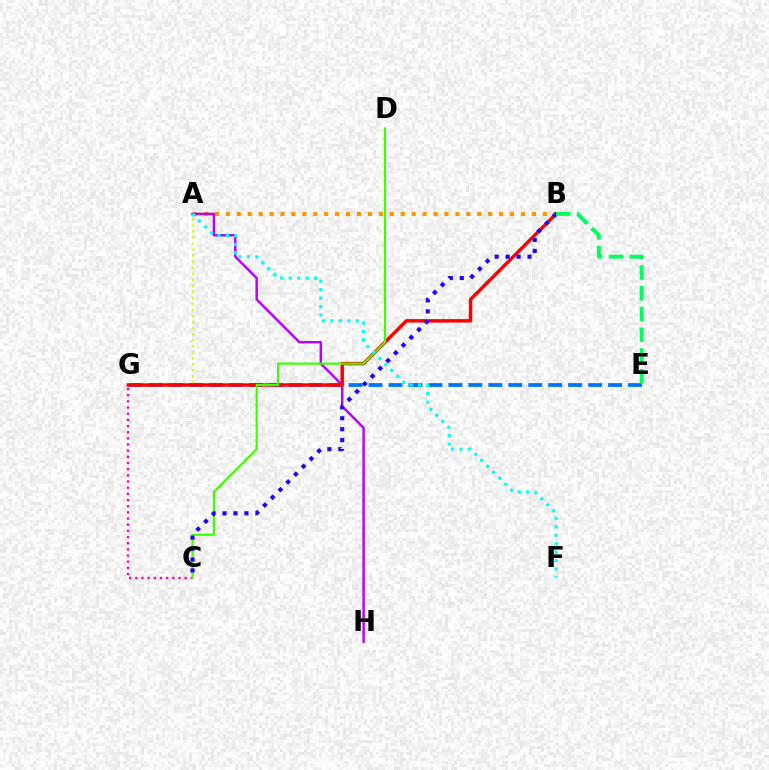{('E', 'G'): [{'color': '#0074ff', 'line_style': 'dashed', 'thickness': 2.71}], ('A', 'G'): [{'color': '#d1ff00', 'line_style': 'dotted', 'thickness': 1.64}], ('C', 'G'): [{'color': '#ff00ac', 'line_style': 'dotted', 'thickness': 1.68}], ('A', 'B'): [{'color': '#ff9400', 'line_style': 'dotted', 'thickness': 2.97}], ('A', 'H'): [{'color': '#b900ff', 'line_style': 'solid', 'thickness': 1.76}], ('B', 'G'): [{'color': '#ff0000', 'line_style': 'solid', 'thickness': 2.49}], ('C', 'D'): [{'color': '#3dff00', 'line_style': 'solid', 'thickness': 1.56}], ('A', 'F'): [{'color': '#00fff6', 'line_style': 'dotted', 'thickness': 2.3}], ('B', 'C'): [{'color': '#2500ff', 'line_style': 'dotted', 'thickness': 2.97}], ('B', 'E'): [{'color': '#00ff5c', 'line_style': 'dashed', 'thickness': 2.82}]}